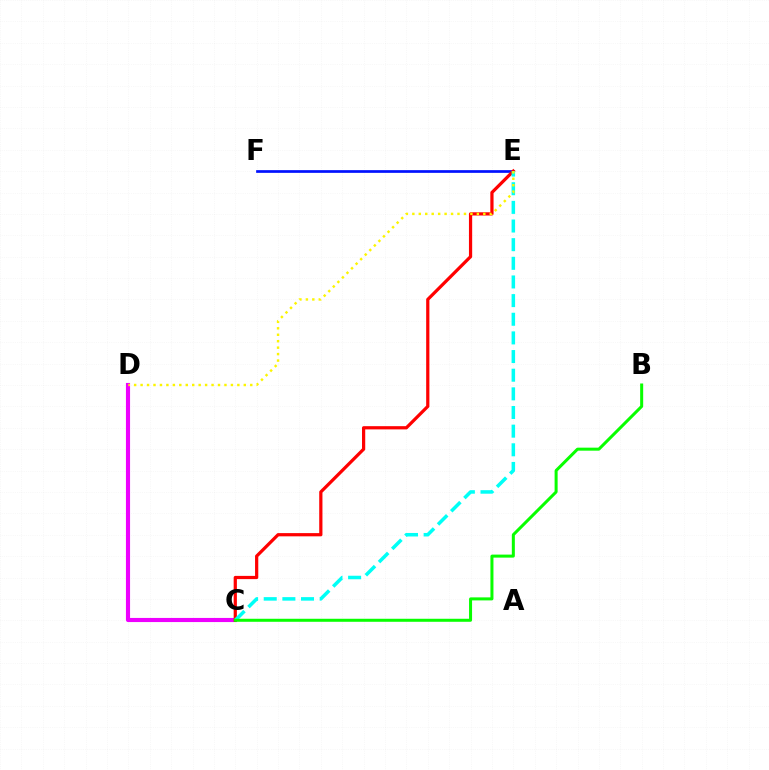{('E', 'F'): [{'color': '#0010ff', 'line_style': 'solid', 'thickness': 1.94}], ('C', 'D'): [{'color': '#ee00ff', 'line_style': 'solid', 'thickness': 2.97}], ('C', 'E'): [{'color': '#ff0000', 'line_style': 'solid', 'thickness': 2.32}, {'color': '#00fff6', 'line_style': 'dashed', 'thickness': 2.53}], ('B', 'C'): [{'color': '#08ff00', 'line_style': 'solid', 'thickness': 2.17}], ('D', 'E'): [{'color': '#fcf500', 'line_style': 'dotted', 'thickness': 1.75}]}